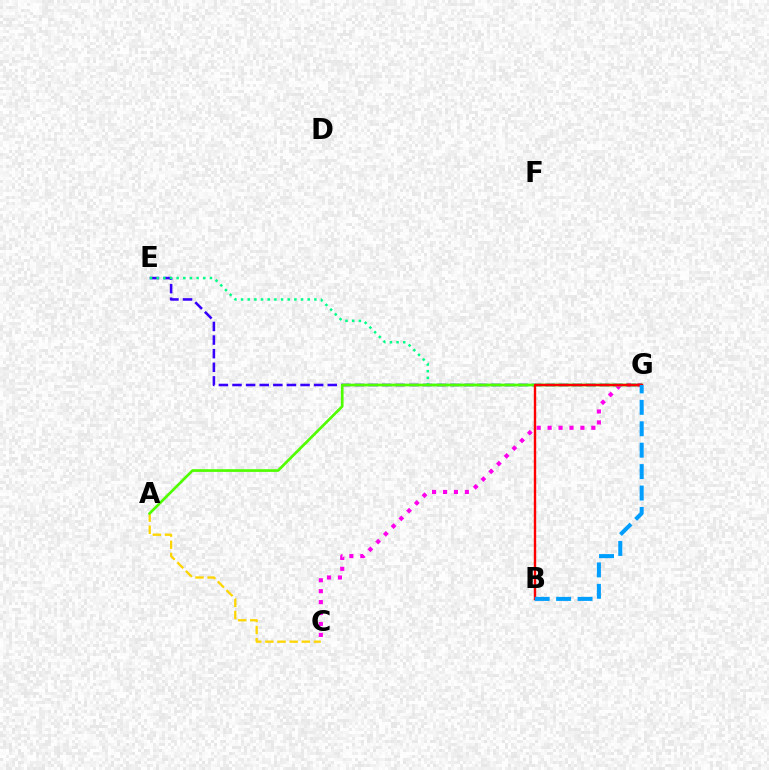{('E', 'G'): [{'color': '#3700ff', 'line_style': 'dashed', 'thickness': 1.85}, {'color': '#00ff86', 'line_style': 'dotted', 'thickness': 1.81}], ('C', 'G'): [{'color': '#ff00ed', 'line_style': 'dotted', 'thickness': 2.97}], ('A', 'C'): [{'color': '#ffd500', 'line_style': 'dashed', 'thickness': 1.65}], ('A', 'G'): [{'color': '#4fff00', 'line_style': 'solid', 'thickness': 1.94}], ('B', 'G'): [{'color': '#ff0000', 'line_style': 'solid', 'thickness': 1.73}, {'color': '#009eff', 'line_style': 'dashed', 'thickness': 2.91}]}